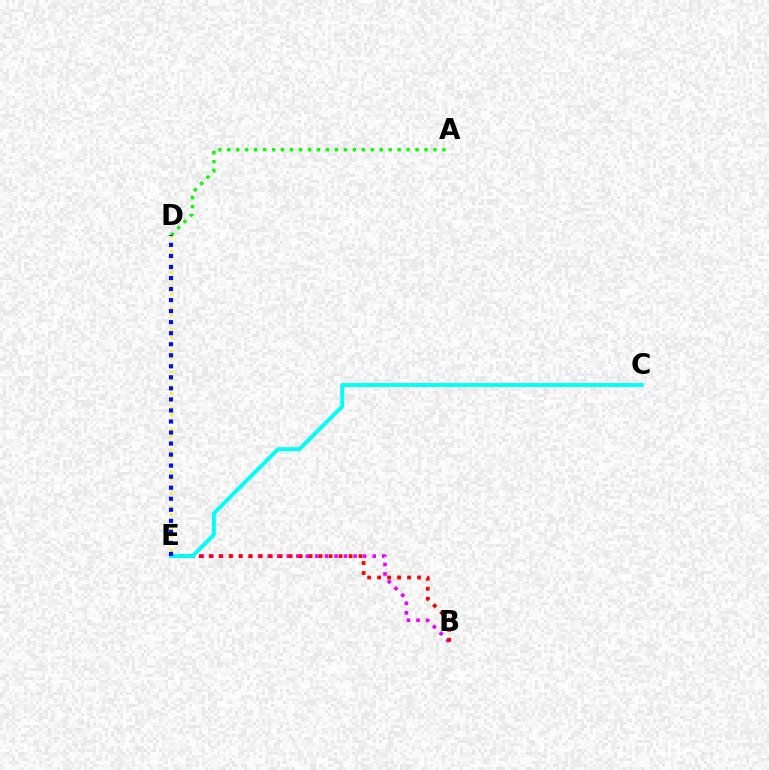{('B', 'E'): [{'color': '#ee00ff', 'line_style': 'dotted', 'thickness': 2.59}, {'color': '#ff0000', 'line_style': 'dotted', 'thickness': 2.71}], ('A', 'D'): [{'color': '#08ff00', 'line_style': 'dotted', 'thickness': 2.44}], ('D', 'E'): [{'color': '#fcf500', 'line_style': 'dotted', 'thickness': 1.94}, {'color': '#0010ff', 'line_style': 'dotted', 'thickness': 3.0}], ('C', 'E'): [{'color': '#00fff6', 'line_style': 'solid', 'thickness': 2.81}]}